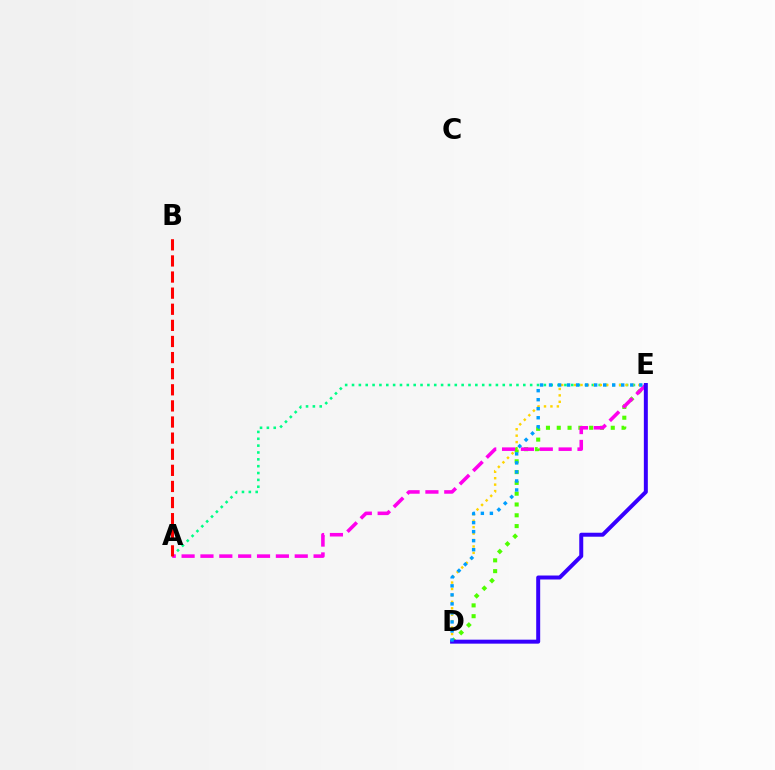{('A', 'E'): [{'color': '#00ff86', 'line_style': 'dotted', 'thickness': 1.86}, {'color': '#ff00ed', 'line_style': 'dashed', 'thickness': 2.56}], ('D', 'E'): [{'color': '#ffd500', 'line_style': 'dotted', 'thickness': 1.75}, {'color': '#4fff00', 'line_style': 'dotted', 'thickness': 2.93}, {'color': '#3700ff', 'line_style': 'solid', 'thickness': 2.86}, {'color': '#009eff', 'line_style': 'dotted', 'thickness': 2.45}], ('A', 'B'): [{'color': '#ff0000', 'line_style': 'dashed', 'thickness': 2.19}]}